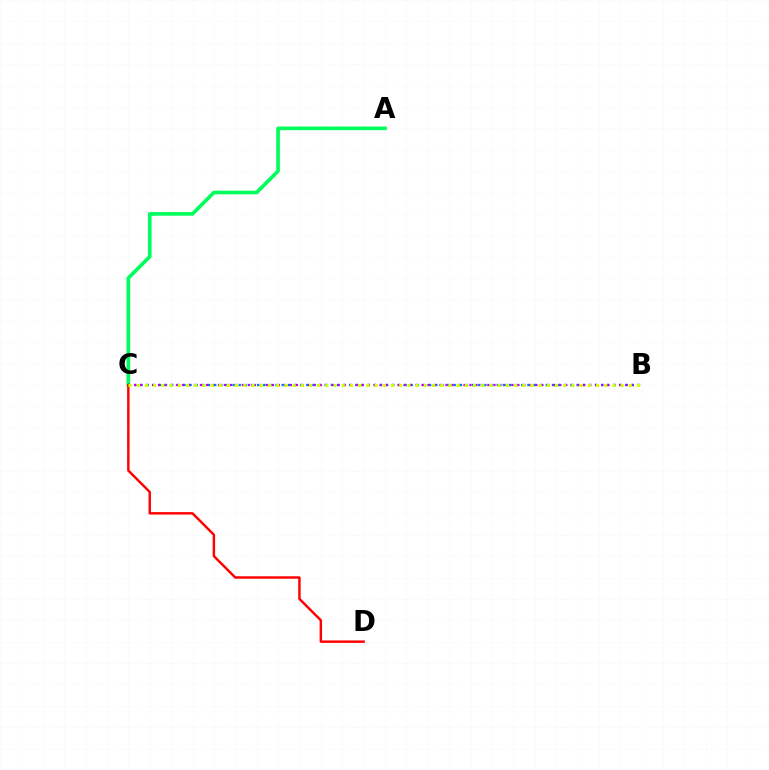{('A', 'C'): [{'color': '#00ff5c', 'line_style': 'solid', 'thickness': 2.64}], ('B', 'C'): [{'color': '#0074ff', 'line_style': 'dotted', 'thickness': 1.67}, {'color': '#b900ff', 'line_style': 'dotted', 'thickness': 1.63}, {'color': '#d1ff00', 'line_style': 'dotted', 'thickness': 2.23}], ('C', 'D'): [{'color': '#ff0000', 'line_style': 'solid', 'thickness': 1.76}]}